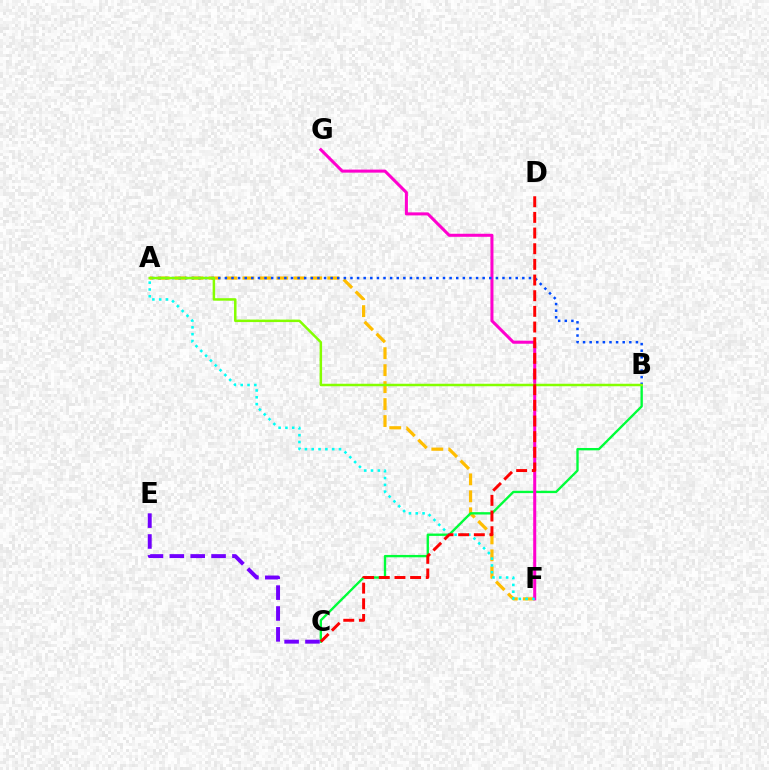{('A', 'F'): [{'color': '#ffbd00', 'line_style': 'dashed', 'thickness': 2.31}, {'color': '#00fff6', 'line_style': 'dotted', 'thickness': 1.85}], ('B', 'C'): [{'color': '#00ff39', 'line_style': 'solid', 'thickness': 1.7}], ('F', 'G'): [{'color': '#ff00cf', 'line_style': 'solid', 'thickness': 2.19}], ('A', 'B'): [{'color': '#004bff', 'line_style': 'dotted', 'thickness': 1.8}, {'color': '#84ff00', 'line_style': 'solid', 'thickness': 1.79}], ('C', 'E'): [{'color': '#7200ff', 'line_style': 'dashed', 'thickness': 2.83}], ('C', 'D'): [{'color': '#ff0000', 'line_style': 'dashed', 'thickness': 2.13}]}